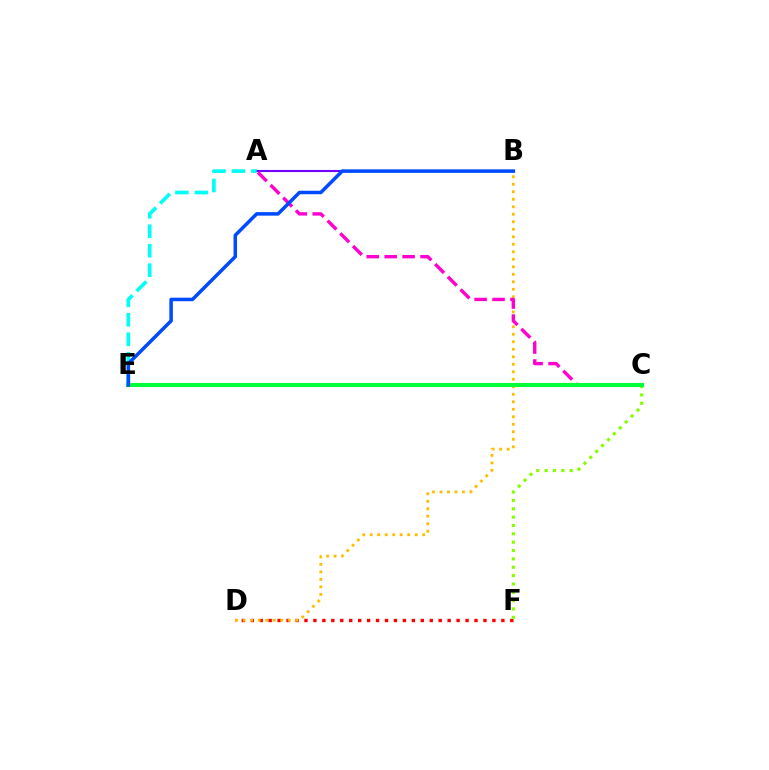{('D', 'F'): [{'color': '#ff0000', 'line_style': 'dotted', 'thickness': 2.43}], ('B', 'D'): [{'color': '#ffbd00', 'line_style': 'dotted', 'thickness': 2.04}], ('A', 'B'): [{'color': '#7200ff', 'line_style': 'solid', 'thickness': 1.51}], ('C', 'F'): [{'color': '#84ff00', 'line_style': 'dotted', 'thickness': 2.27}], ('A', 'C'): [{'color': '#ff00cf', 'line_style': 'dashed', 'thickness': 2.44}], ('C', 'E'): [{'color': '#00ff39', 'line_style': 'solid', 'thickness': 2.95}], ('A', 'E'): [{'color': '#00fff6', 'line_style': 'dashed', 'thickness': 2.65}], ('B', 'E'): [{'color': '#004bff', 'line_style': 'solid', 'thickness': 2.53}]}